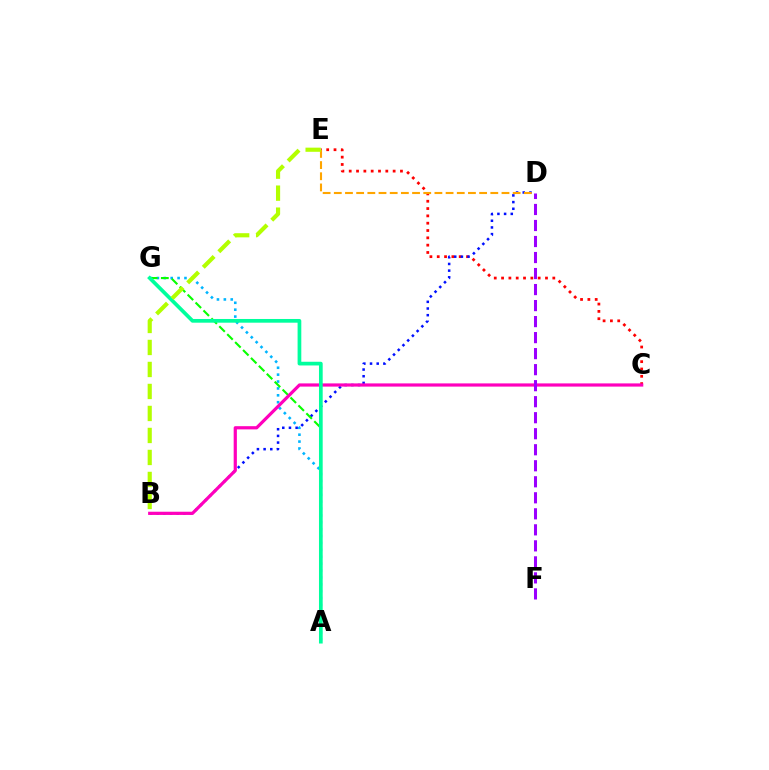{('C', 'E'): [{'color': '#ff0000', 'line_style': 'dotted', 'thickness': 1.99}], ('A', 'G'): [{'color': '#00b5ff', 'line_style': 'dotted', 'thickness': 1.87}, {'color': '#08ff00', 'line_style': 'dashed', 'thickness': 1.52}, {'color': '#00ff9d', 'line_style': 'solid', 'thickness': 2.67}], ('B', 'D'): [{'color': '#0010ff', 'line_style': 'dotted', 'thickness': 1.81}], ('D', 'E'): [{'color': '#ffa500', 'line_style': 'dashed', 'thickness': 1.52}], ('B', 'C'): [{'color': '#ff00bd', 'line_style': 'solid', 'thickness': 2.31}], ('D', 'F'): [{'color': '#9b00ff', 'line_style': 'dashed', 'thickness': 2.18}], ('B', 'E'): [{'color': '#b3ff00', 'line_style': 'dashed', 'thickness': 2.99}]}